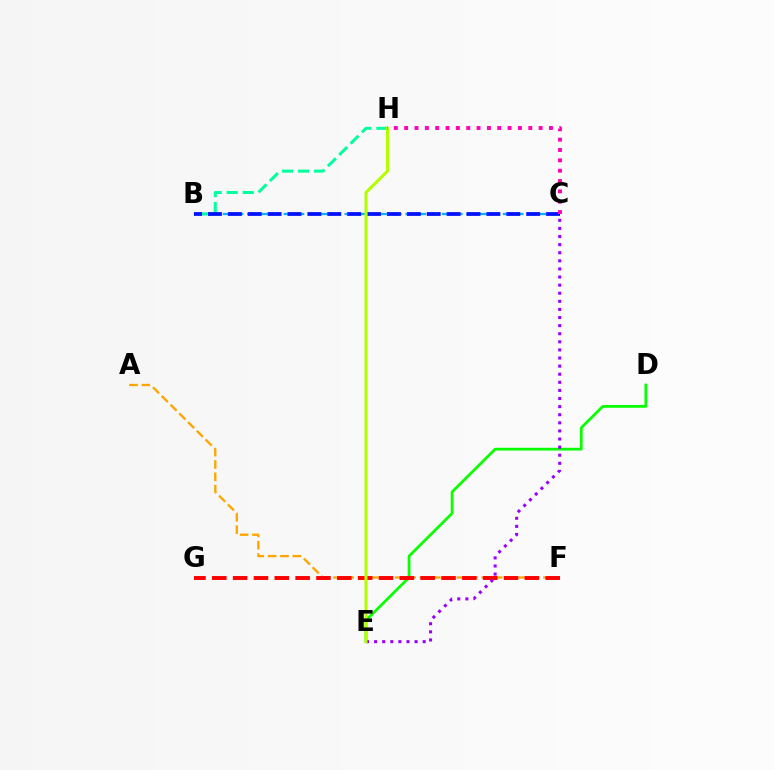{('A', 'F'): [{'color': '#ffa500', 'line_style': 'dashed', 'thickness': 1.68}], ('B', 'C'): [{'color': '#00b5ff', 'line_style': 'dashed', 'thickness': 1.65}, {'color': '#0010ff', 'line_style': 'dashed', 'thickness': 2.7}], ('D', 'E'): [{'color': '#08ff00', 'line_style': 'solid', 'thickness': 1.98}], ('B', 'H'): [{'color': '#00ff9d', 'line_style': 'dashed', 'thickness': 2.18}], ('F', 'G'): [{'color': '#ff0000', 'line_style': 'dashed', 'thickness': 2.83}], ('C', 'E'): [{'color': '#9b00ff', 'line_style': 'dotted', 'thickness': 2.2}], ('E', 'H'): [{'color': '#b3ff00', 'line_style': 'solid', 'thickness': 2.19}], ('C', 'H'): [{'color': '#ff00bd', 'line_style': 'dotted', 'thickness': 2.81}]}